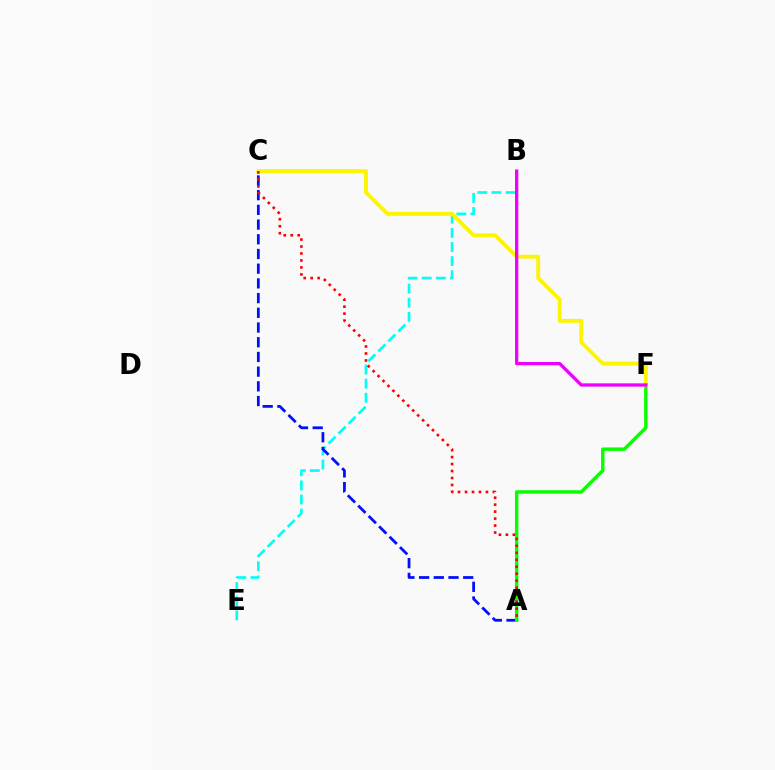{('B', 'E'): [{'color': '#00fff6', 'line_style': 'dashed', 'thickness': 1.92}], ('A', 'C'): [{'color': '#0010ff', 'line_style': 'dashed', 'thickness': 2.0}, {'color': '#ff0000', 'line_style': 'dotted', 'thickness': 1.89}], ('A', 'F'): [{'color': '#08ff00', 'line_style': 'solid', 'thickness': 2.47}], ('C', 'F'): [{'color': '#fcf500', 'line_style': 'solid', 'thickness': 2.76}], ('B', 'F'): [{'color': '#ee00ff', 'line_style': 'solid', 'thickness': 2.36}]}